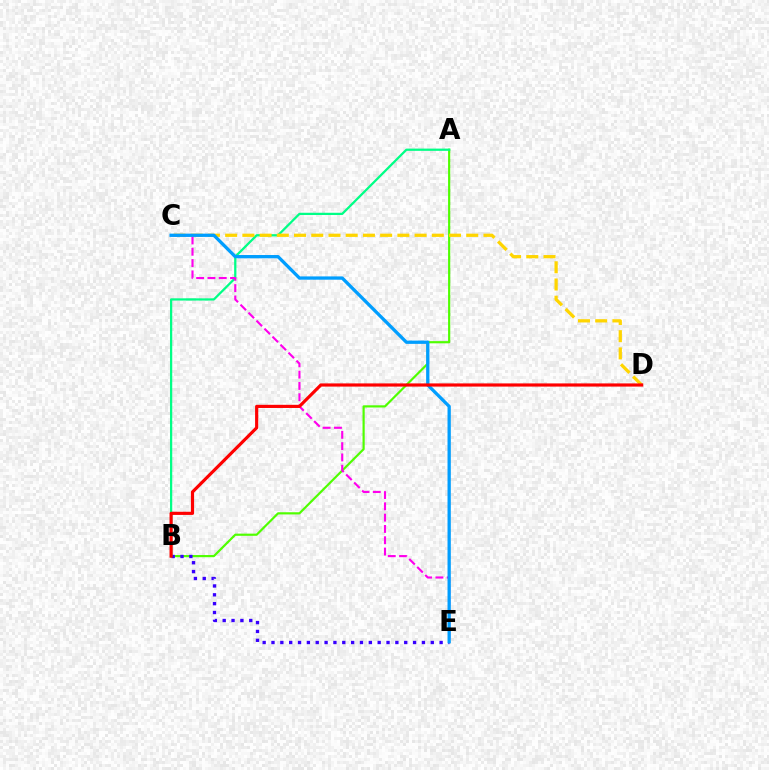{('A', 'B'): [{'color': '#4fff00', 'line_style': 'solid', 'thickness': 1.57}, {'color': '#00ff86', 'line_style': 'solid', 'thickness': 1.62}], ('B', 'E'): [{'color': '#3700ff', 'line_style': 'dotted', 'thickness': 2.4}], ('C', 'D'): [{'color': '#ffd500', 'line_style': 'dashed', 'thickness': 2.34}], ('C', 'E'): [{'color': '#ff00ed', 'line_style': 'dashed', 'thickness': 1.54}, {'color': '#009eff', 'line_style': 'solid', 'thickness': 2.37}], ('B', 'D'): [{'color': '#ff0000', 'line_style': 'solid', 'thickness': 2.28}]}